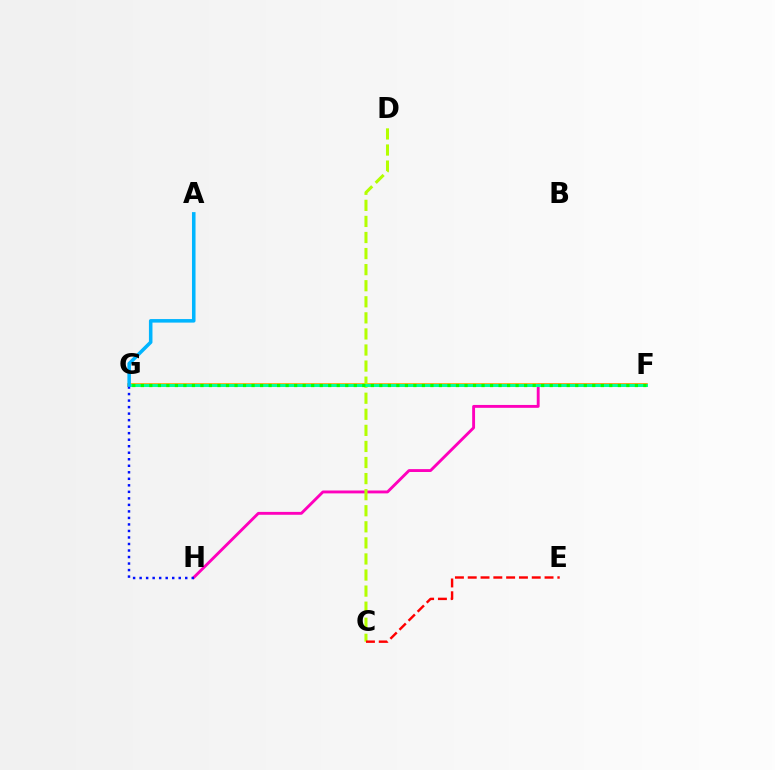{('F', 'H'): [{'color': '#ff00bd', 'line_style': 'solid', 'thickness': 2.07}], ('F', 'G'): [{'color': '#9b00ff', 'line_style': 'solid', 'thickness': 1.58}, {'color': '#ffa500', 'line_style': 'solid', 'thickness': 2.63}, {'color': '#00ff9d', 'line_style': 'solid', 'thickness': 2.14}, {'color': '#08ff00', 'line_style': 'dotted', 'thickness': 2.31}], ('C', 'D'): [{'color': '#b3ff00', 'line_style': 'dashed', 'thickness': 2.18}], ('C', 'E'): [{'color': '#ff0000', 'line_style': 'dashed', 'thickness': 1.74}], ('G', 'H'): [{'color': '#0010ff', 'line_style': 'dotted', 'thickness': 1.77}], ('A', 'G'): [{'color': '#00b5ff', 'line_style': 'solid', 'thickness': 2.55}]}